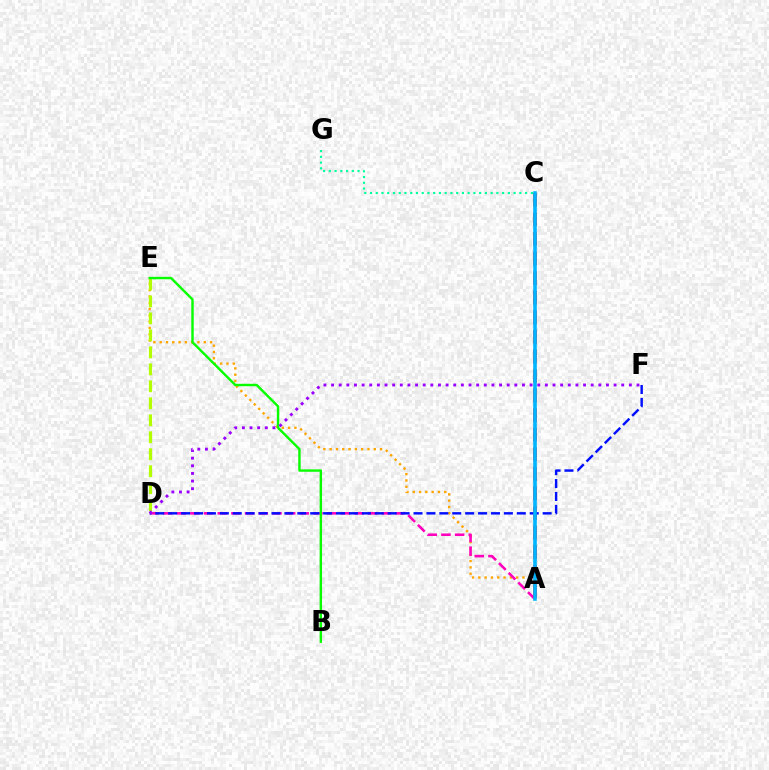{('A', 'E'): [{'color': '#ffa500', 'line_style': 'dotted', 'thickness': 1.71}], ('D', 'E'): [{'color': '#b3ff00', 'line_style': 'dashed', 'thickness': 2.31}], ('A', 'D'): [{'color': '#ff00bd', 'line_style': 'dashed', 'thickness': 1.86}], ('A', 'C'): [{'color': '#ff0000', 'line_style': 'dashed', 'thickness': 2.66}, {'color': '#00b5ff', 'line_style': 'solid', 'thickness': 2.6}], ('B', 'E'): [{'color': '#08ff00', 'line_style': 'solid', 'thickness': 1.74}], ('D', 'F'): [{'color': '#0010ff', 'line_style': 'dashed', 'thickness': 1.75}, {'color': '#9b00ff', 'line_style': 'dotted', 'thickness': 2.07}], ('C', 'G'): [{'color': '#00ff9d', 'line_style': 'dotted', 'thickness': 1.56}]}